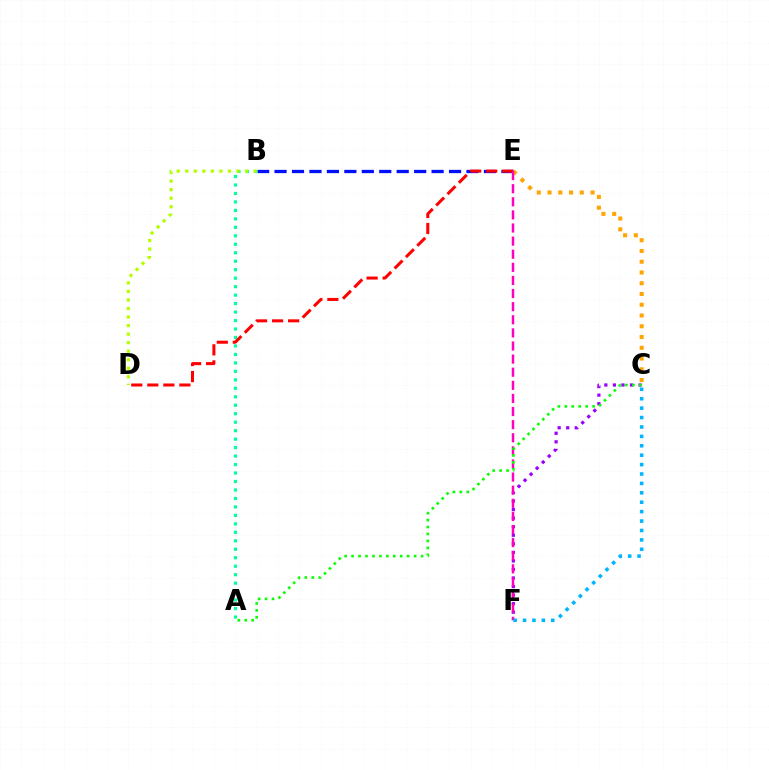{('B', 'E'): [{'color': '#0010ff', 'line_style': 'dashed', 'thickness': 2.37}], ('A', 'B'): [{'color': '#00ff9d', 'line_style': 'dotted', 'thickness': 2.3}], ('C', 'F'): [{'color': '#9b00ff', 'line_style': 'dotted', 'thickness': 2.32}, {'color': '#00b5ff', 'line_style': 'dotted', 'thickness': 2.56}], ('C', 'E'): [{'color': '#ffa500', 'line_style': 'dotted', 'thickness': 2.92}], ('B', 'D'): [{'color': '#b3ff00', 'line_style': 'dotted', 'thickness': 2.32}], ('D', 'E'): [{'color': '#ff0000', 'line_style': 'dashed', 'thickness': 2.18}], ('E', 'F'): [{'color': '#ff00bd', 'line_style': 'dashed', 'thickness': 1.78}], ('A', 'C'): [{'color': '#08ff00', 'line_style': 'dotted', 'thickness': 1.89}]}